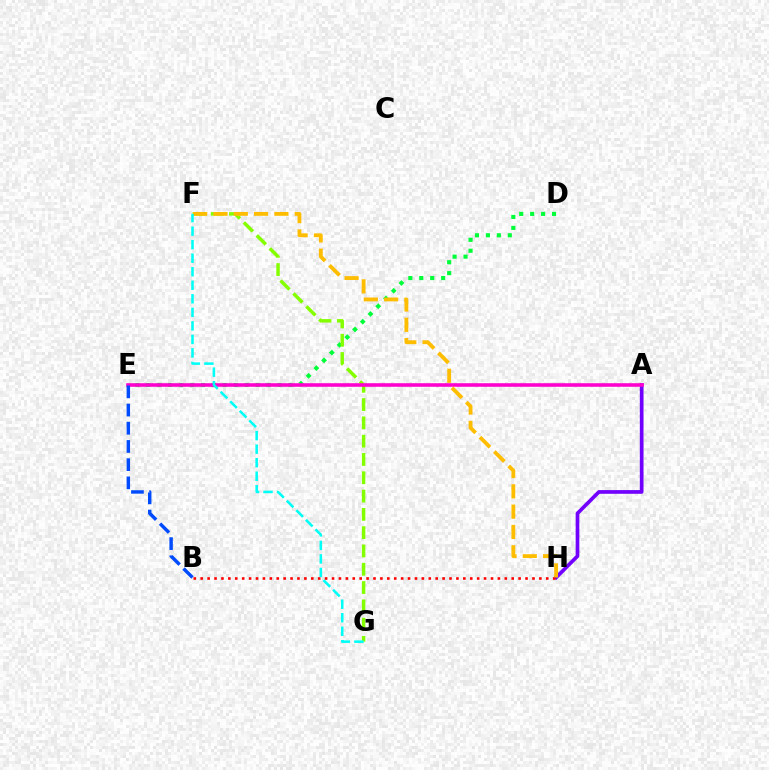{('A', 'H'): [{'color': '#7200ff', 'line_style': 'solid', 'thickness': 2.66}], ('D', 'E'): [{'color': '#00ff39', 'line_style': 'dotted', 'thickness': 2.97}], ('B', 'H'): [{'color': '#ff0000', 'line_style': 'dotted', 'thickness': 1.88}], ('F', 'G'): [{'color': '#84ff00', 'line_style': 'dashed', 'thickness': 2.49}, {'color': '#00fff6', 'line_style': 'dashed', 'thickness': 1.84}], ('A', 'E'): [{'color': '#ff00cf', 'line_style': 'solid', 'thickness': 2.58}], ('B', 'E'): [{'color': '#004bff', 'line_style': 'dashed', 'thickness': 2.47}], ('F', 'H'): [{'color': '#ffbd00', 'line_style': 'dashed', 'thickness': 2.76}]}